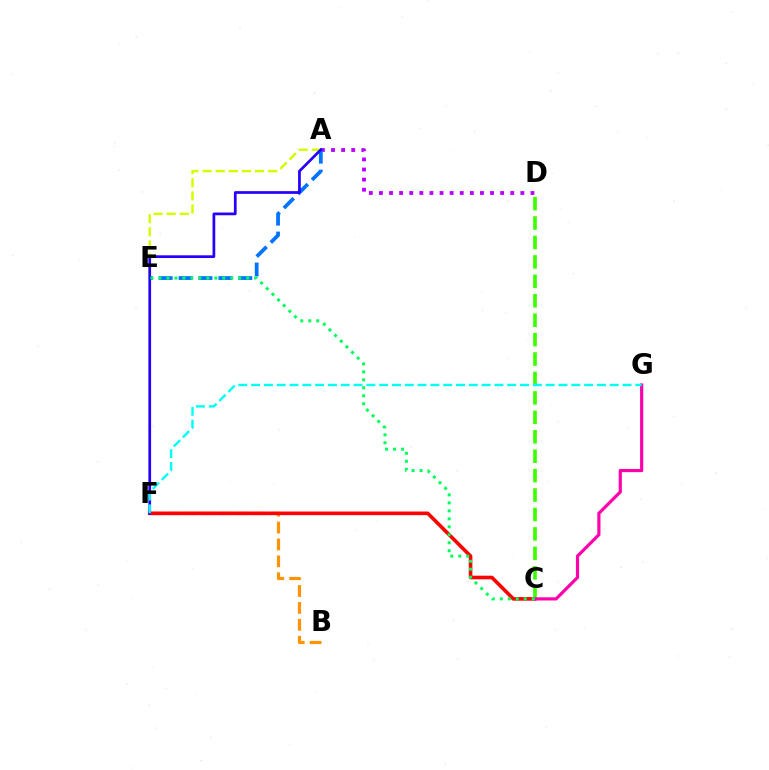{('B', 'F'): [{'color': '#ff9400', 'line_style': 'dashed', 'thickness': 2.3}], ('C', 'F'): [{'color': '#ff0000', 'line_style': 'solid', 'thickness': 2.61}], ('A', 'D'): [{'color': '#b900ff', 'line_style': 'dotted', 'thickness': 2.74}], ('A', 'E'): [{'color': '#0074ff', 'line_style': 'dashed', 'thickness': 2.71}, {'color': '#d1ff00', 'line_style': 'dashed', 'thickness': 1.78}], ('C', 'D'): [{'color': '#3dff00', 'line_style': 'dashed', 'thickness': 2.64}], ('C', 'G'): [{'color': '#ff00ac', 'line_style': 'solid', 'thickness': 2.28}], ('A', 'F'): [{'color': '#2500ff', 'line_style': 'solid', 'thickness': 1.96}], ('C', 'E'): [{'color': '#00ff5c', 'line_style': 'dotted', 'thickness': 2.17}], ('F', 'G'): [{'color': '#00fff6', 'line_style': 'dashed', 'thickness': 1.74}]}